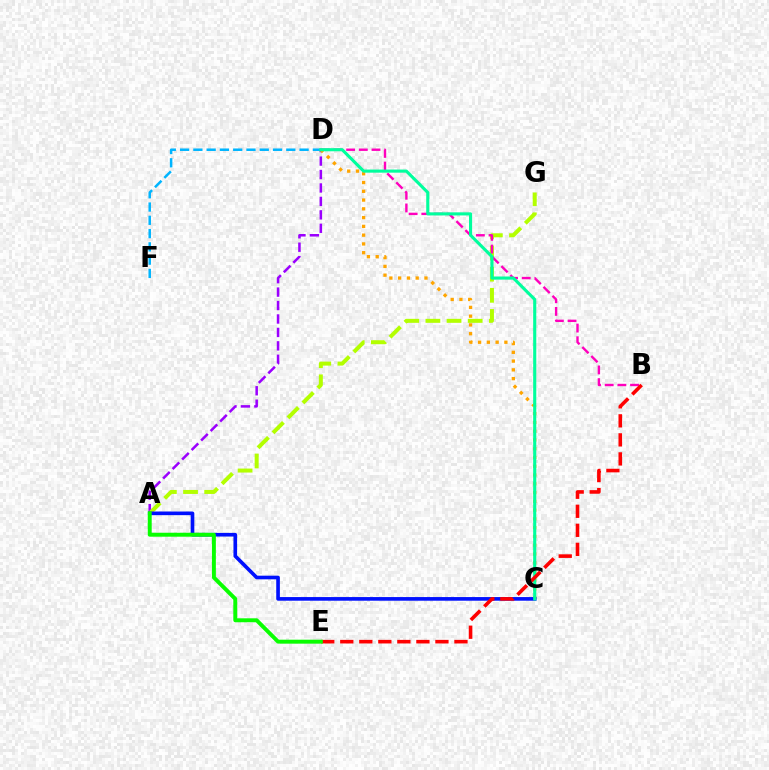{('A', 'D'): [{'color': '#9b00ff', 'line_style': 'dashed', 'thickness': 1.83}], ('A', 'G'): [{'color': '#b3ff00', 'line_style': 'dashed', 'thickness': 2.87}], ('C', 'D'): [{'color': '#ffa500', 'line_style': 'dotted', 'thickness': 2.38}, {'color': '#00ff9d', 'line_style': 'solid', 'thickness': 2.24}], ('B', 'D'): [{'color': '#ff00bd', 'line_style': 'dashed', 'thickness': 1.72}], ('A', 'C'): [{'color': '#0010ff', 'line_style': 'solid', 'thickness': 2.62}], ('D', 'F'): [{'color': '#00b5ff', 'line_style': 'dashed', 'thickness': 1.8}], ('B', 'E'): [{'color': '#ff0000', 'line_style': 'dashed', 'thickness': 2.59}], ('A', 'E'): [{'color': '#08ff00', 'line_style': 'solid', 'thickness': 2.84}]}